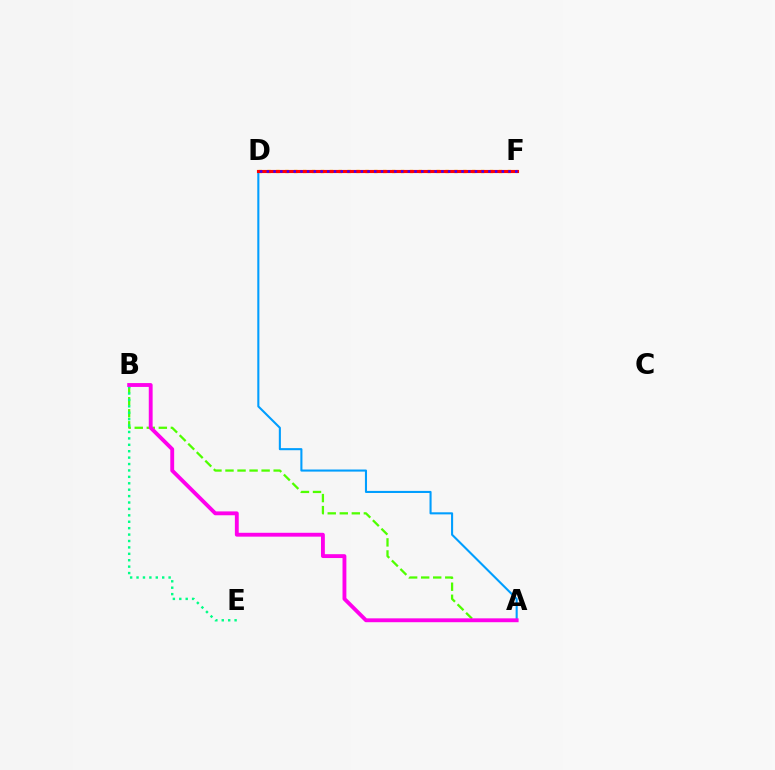{('A', 'B'): [{'color': '#4fff00', 'line_style': 'dashed', 'thickness': 1.64}, {'color': '#ff00ed', 'line_style': 'solid', 'thickness': 2.78}], ('D', 'F'): [{'color': '#ffd500', 'line_style': 'dotted', 'thickness': 2.42}, {'color': '#ff0000', 'line_style': 'solid', 'thickness': 2.24}, {'color': '#3700ff', 'line_style': 'dotted', 'thickness': 1.82}], ('A', 'D'): [{'color': '#009eff', 'line_style': 'solid', 'thickness': 1.5}], ('B', 'E'): [{'color': '#00ff86', 'line_style': 'dotted', 'thickness': 1.74}]}